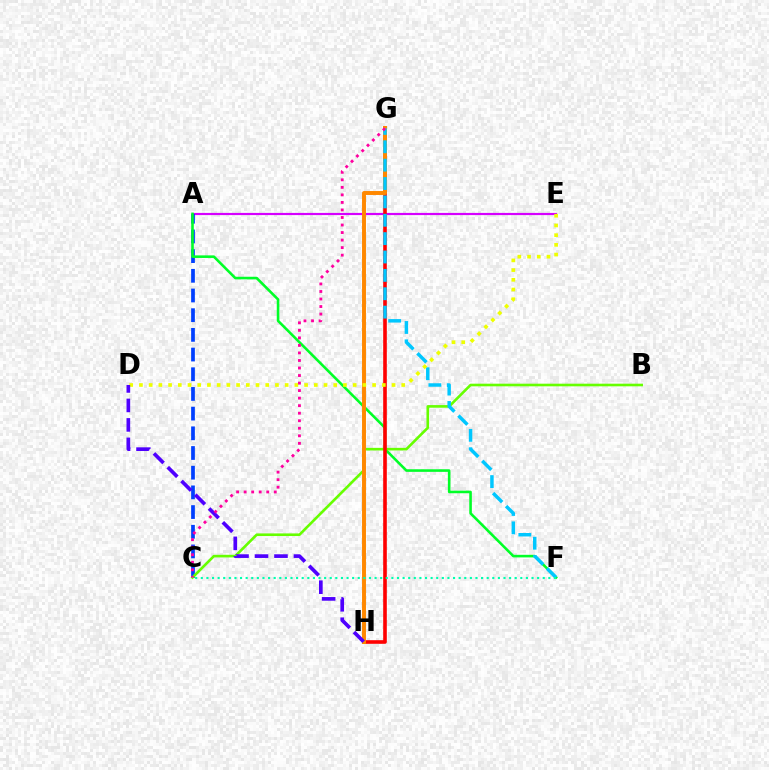{('A', 'E'): [{'color': '#d600ff', 'line_style': 'solid', 'thickness': 1.57}], ('A', 'C'): [{'color': '#003fff', 'line_style': 'dashed', 'thickness': 2.67}], ('A', 'F'): [{'color': '#00ff27', 'line_style': 'solid', 'thickness': 1.86}], ('B', 'C'): [{'color': '#66ff00', 'line_style': 'solid', 'thickness': 1.89}], ('G', 'H'): [{'color': '#ff0000', 'line_style': 'solid', 'thickness': 2.6}, {'color': '#ff8800', 'line_style': 'solid', 'thickness': 2.83}], ('F', 'G'): [{'color': '#00c7ff', 'line_style': 'dashed', 'thickness': 2.5}], ('D', 'E'): [{'color': '#eeff00', 'line_style': 'dotted', 'thickness': 2.64}], ('C', 'F'): [{'color': '#00ffaf', 'line_style': 'dotted', 'thickness': 1.52}], ('D', 'H'): [{'color': '#4f00ff', 'line_style': 'dashed', 'thickness': 2.65}], ('C', 'G'): [{'color': '#ff00a0', 'line_style': 'dotted', 'thickness': 2.05}]}